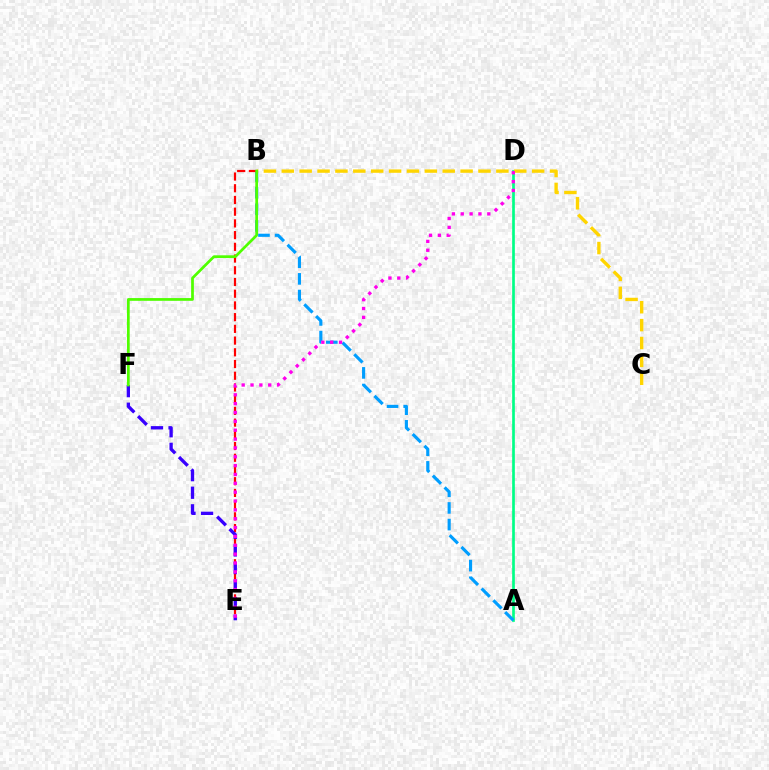{('A', 'D'): [{'color': '#00ff86', 'line_style': 'solid', 'thickness': 1.93}], ('A', 'B'): [{'color': '#009eff', 'line_style': 'dashed', 'thickness': 2.26}], ('B', 'E'): [{'color': '#ff0000', 'line_style': 'dashed', 'thickness': 1.59}], ('E', 'F'): [{'color': '#3700ff', 'line_style': 'dashed', 'thickness': 2.39}], ('B', 'C'): [{'color': '#ffd500', 'line_style': 'dashed', 'thickness': 2.43}], ('B', 'F'): [{'color': '#4fff00', 'line_style': 'solid', 'thickness': 1.97}], ('D', 'E'): [{'color': '#ff00ed', 'line_style': 'dotted', 'thickness': 2.41}]}